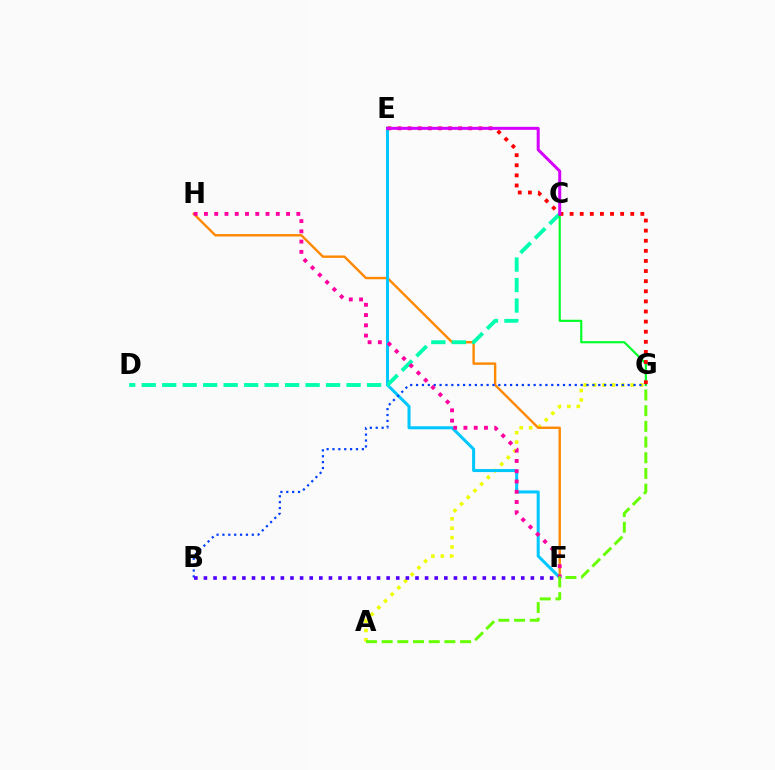{('A', 'G'): [{'color': '#eeff00', 'line_style': 'dotted', 'thickness': 2.56}, {'color': '#66ff00', 'line_style': 'dashed', 'thickness': 2.13}], ('F', 'H'): [{'color': '#ff8800', 'line_style': 'solid', 'thickness': 1.72}, {'color': '#ff00a0', 'line_style': 'dotted', 'thickness': 2.79}], ('E', 'F'): [{'color': '#00c7ff', 'line_style': 'solid', 'thickness': 2.18}], ('C', 'D'): [{'color': '#00ffaf', 'line_style': 'dashed', 'thickness': 2.78}], ('B', 'G'): [{'color': '#003fff', 'line_style': 'dotted', 'thickness': 1.6}], ('C', 'G'): [{'color': '#00ff27', 'line_style': 'solid', 'thickness': 1.55}], ('E', 'G'): [{'color': '#ff0000', 'line_style': 'dotted', 'thickness': 2.75}], ('C', 'E'): [{'color': '#d600ff', 'line_style': 'solid', 'thickness': 2.16}], ('B', 'F'): [{'color': '#4f00ff', 'line_style': 'dotted', 'thickness': 2.61}]}